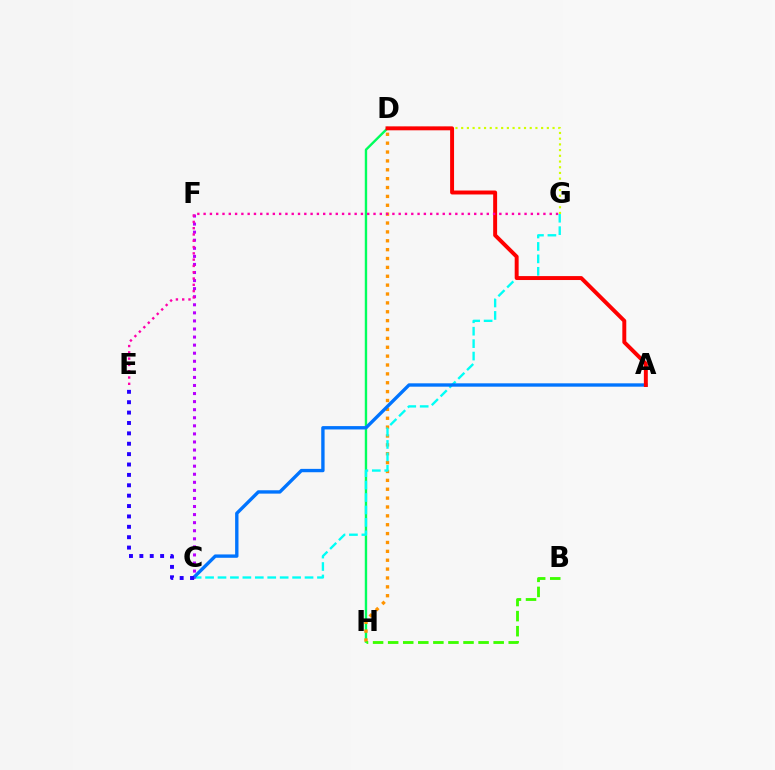{('D', 'H'): [{'color': '#00ff5c', 'line_style': 'solid', 'thickness': 1.72}, {'color': '#ff9400', 'line_style': 'dotted', 'thickness': 2.41}], ('C', 'G'): [{'color': '#00fff6', 'line_style': 'dashed', 'thickness': 1.69}], ('D', 'G'): [{'color': '#d1ff00', 'line_style': 'dotted', 'thickness': 1.55}], ('A', 'C'): [{'color': '#0074ff', 'line_style': 'solid', 'thickness': 2.42}], ('C', 'F'): [{'color': '#b900ff', 'line_style': 'dotted', 'thickness': 2.19}], ('B', 'H'): [{'color': '#3dff00', 'line_style': 'dashed', 'thickness': 2.05}], ('A', 'D'): [{'color': '#ff0000', 'line_style': 'solid', 'thickness': 2.84}], ('E', 'G'): [{'color': '#ff00ac', 'line_style': 'dotted', 'thickness': 1.71}], ('C', 'E'): [{'color': '#2500ff', 'line_style': 'dotted', 'thickness': 2.82}]}